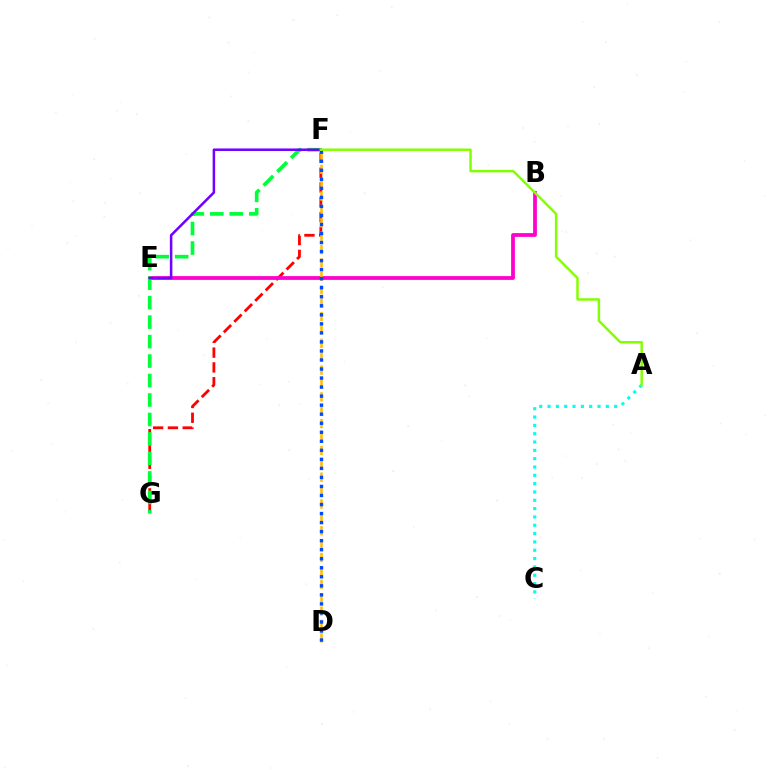{('F', 'G'): [{'color': '#ff0000', 'line_style': 'dashed', 'thickness': 2.01}, {'color': '#00ff39', 'line_style': 'dashed', 'thickness': 2.65}], ('B', 'E'): [{'color': '#ff00cf', 'line_style': 'solid', 'thickness': 2.71}], ('A', 'C'): [{'color': '#00fff6', 'line_style': 'dotted', 'thickness': 2.26}], ('D', 'F'): [{'color': '#ffbd00', 'line_style': 'dashed', 'thickness': 1.82}, {'color': '#004bff', 'line_style': 'dotted', 'thickness': 2.45}], ('E', 'F'): [{'color': '#7200ff', 'line_style': 'solid', 'thickness': 1.82}], ('A', 'F'): [{'color': '#84ff00', 'line_style': 'solid', 'thickness': 1.78}]}